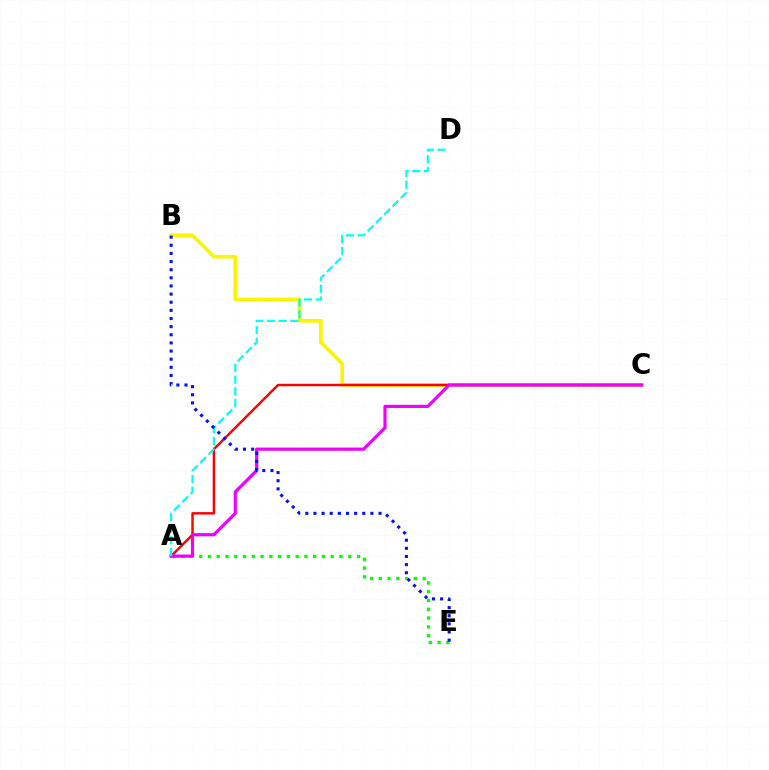{('A', 'E'): [{'color': '#08ff00', 'line_style': 'dotted', 'thickness': 2.38}], ('B', 'C'): [{'color': '#fcf500', 'line_style': 'solid', 'thickness': 2.62}], ('A', 'C'): [{'color': '#ff0000', 'line_style': 'solid', 'thickness': 1.76}, {'color': '#ee00ff', 'line_style': 'solid', 'thickness': 2.3}], ('A', 'D'): [{'color': '#00fff6', 'line_style': 'dashed', 'thickness': 1.59}], ('B', 'E'): [{'color': '#0010ff', 'line_style': 'dotted', 'thickness': 2.21}]}